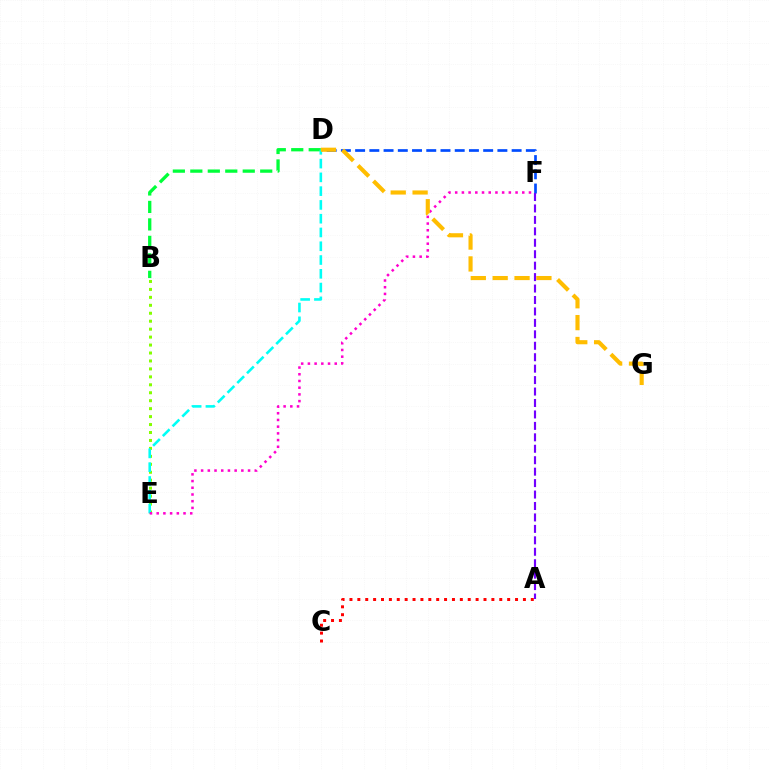{('B', 'E'): [{'color': '#84ff00', 'line_style': 'dotted', 'thickness': 2.16}], ('D', 'F'): [{'color': '#004bff', 'line_style': 'dashed', 'thickness': 1.93}], ('B', 'D'): [{'color': '#00ff39', 'line_style': 'dashed', 'thickness': 2.37}], ('D', 'E'): [{'color': '#00fff6', 'line_style': 'dashed', 'thickness': 1.87}], ('E', 'F'): [{'color': '#ff00cf', 'line_style': 'dotted', 'thickness': 1.82}], ('A', 'F'): [{'color': '#7200ff', 'line_style': 'dashed', 'thickness': 1.55}], ('D', 'G'): [{'color': '#ffbd00', 'line_style': 'dashed', 'thickness': 2.97}], ('A', 'C'): [{'color': '#ff0000', 'line_style': 'dotted', 'thickness': 2.14}]}